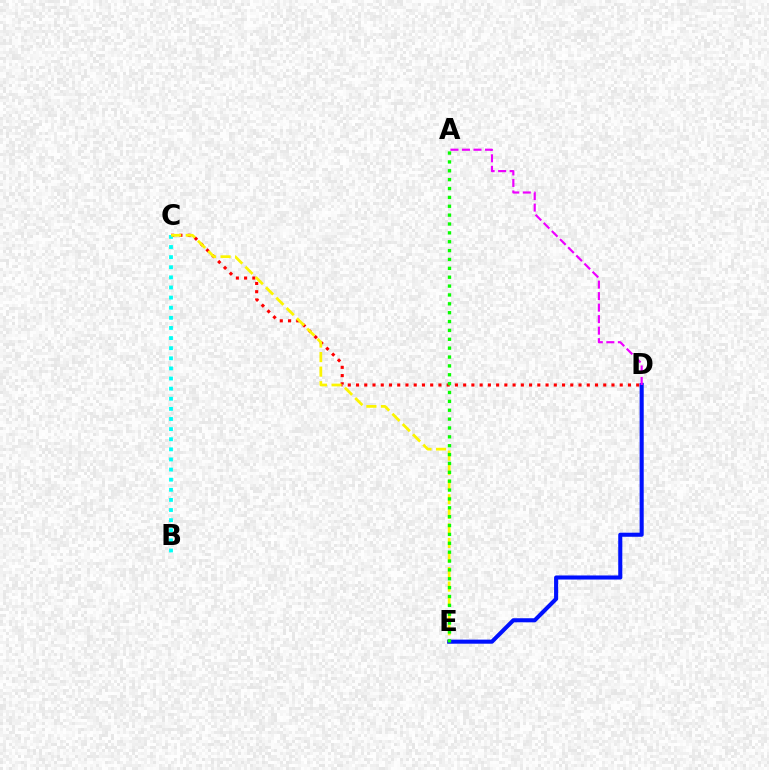{('C', 'D'): [{'color': '#ff0000', 'line_style': 'dotted', 'thickness': 2.24}], ('B', 'C'): [{'color': '#00fff6', 'line_style': 'dotted', 'thickness': 2.75}], ('D', 'E'): [{'color': '#0010ff', 'line_style': 'solid', 'thickness': 2.94}], ('C', 'E'): [{'color': '#fcf500', 'line_style': 'dashed', 'thickness': 1.98}], ('A', 'E'): [{'color': '#08ff00', 'line_style': 'dotted', 'thickness': 2.41}], ('A', 'D'): [{'color': '#ee00ff', 'line_style': 'dashed', 'thickness': 1.56}]}